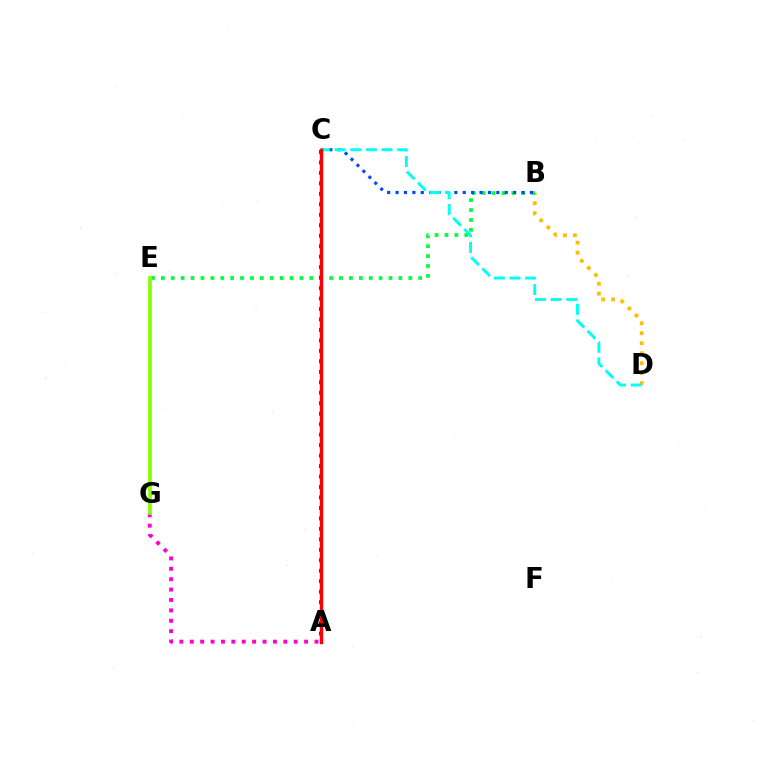{('B', 'D'): [{'color': '#ffbd00', 'line_style': 'dotted', 'thickness': 2.71}], ('B', 'E'): [{'color': '#00ff39', 'line_style': 'dotted', 'thickness': 2.69}], ('A', 'C'): [{'color': '#7200ff', 'line_style': 'dotted', 'thickness': 2.84}, {'color': '#ff0000', 'line_style': 'solid', 'thickness': 2.43}], ('B', 'C'): [{'color': '#004bff', 'line_style': 'dotted', 'thickness': 2.28}], ('A', 'G'): [{'color': '#ff00cf', 'line_style': 'dotted', 'thickness': 2.82}], ('E', 'G'): [{'color': '#84ff00', 'line_style': 'solid', 'thickness': 2.65}], ('C', 'D'): [{'color': '#00fff6', 'line_style': 'dashed', 'thickness': 2.12}]}